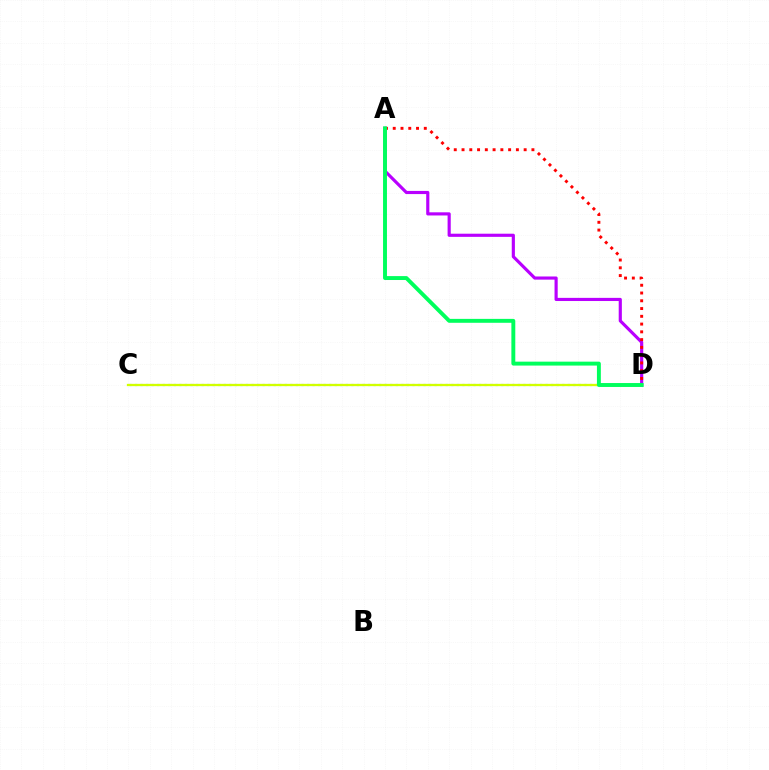{('C', 'D'): [{'color': '#0074ff', 'line_style': 'dotted', 'thickness': 1.51}, {'color': '#d1ff00', 'line_style': 'solid', 'thickness': 1.65}], ('A', 'D'): [{'color': '#b900ff', 'line_style': 'solid', 'thickness': 2.27}, {'color': '#ff0000', 'line_style': 'dotted', 'thickness': 2.11}, {'color': '#00ff5c', 'line_style': 'solid', 'thickness': 2.82}]}